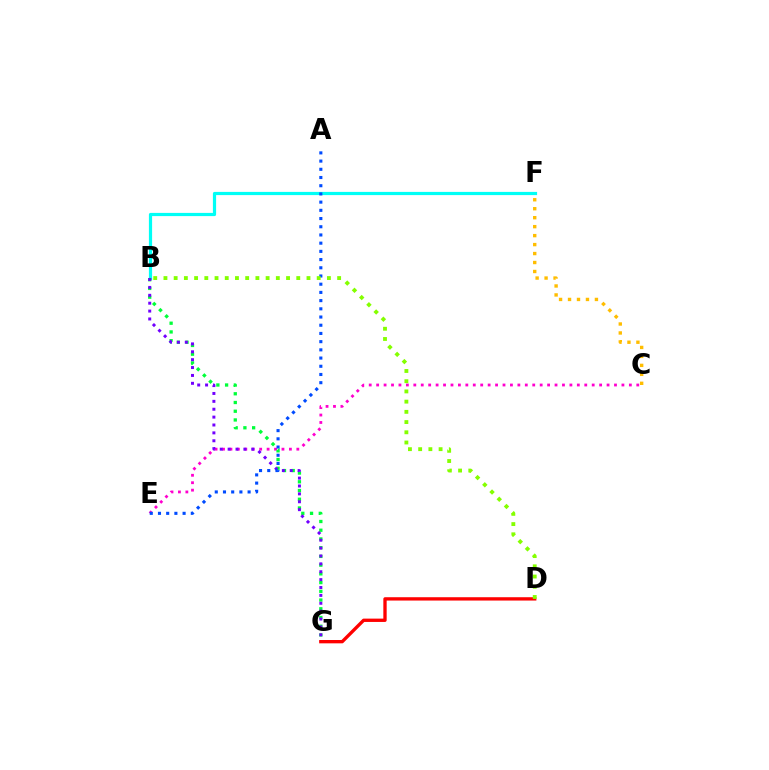{('C', 'E'): [{'color': '#ff00cf', 'line_style': 'dotted', 'thickness': 2.02}], ('B', 'F'): [{'color': '#00fff6', 'line_style': 'solid', 'thickness': 2.3}], ('B', 'G'): [{'color': '#00ff39', 'line_style': 'dotted', 'thickness': 2.37}, {'color': '#7200ff', 'line_style': 'dotted', 'thickness': 2.14}], ('A', 'E'): [{'color': '#004bff', 'line_style': 'dotted', 'thickness': 2.23}], ('D', 'G'): [{'color': '#ff0000', 'line_style': 'solid', 'thickness': 2.4}], ('C', 'F'): [{'color': '#ffbd00', 'line_style': 'dotted', 'thickness': 2.44}], ('B', 'D'): [{'color': '#84ff00', 'line_style': 'dotted', 'thickness': 2.78}]}